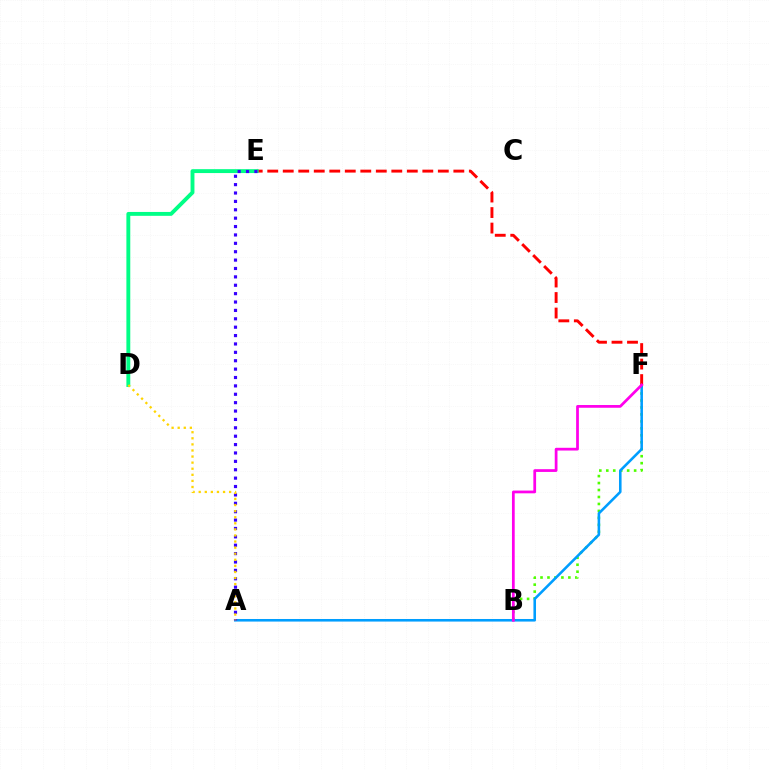{('B', 'F'): [{'color': '#4fff00', 'line_style': 'dotted', 'thickness': 1.89}, {'color': '#ff00ed', 'line_style': 'solid', 'thickness': 1.98}], ('A', 'F'): [{'color': '#009eff', 'line_style': 'solid', 'thickness': 1.85}], ('E', 'F'): [{'color': '#ff0000', 'line_style': 'dashed', 'thickness': 2.11}], ('D', 'E'): [{'color': '#00ff86', 'line_style': 'solid', 'thickness': 2.8}], ('A', 'E'): [{'color': '#3700ff', 'line_style': 'dotted', 'thickness': 2.28}], ('A', 'D'): [{'color': '#ffd500', 'line_style': 'dotted', 'thickness': 1.65}]}